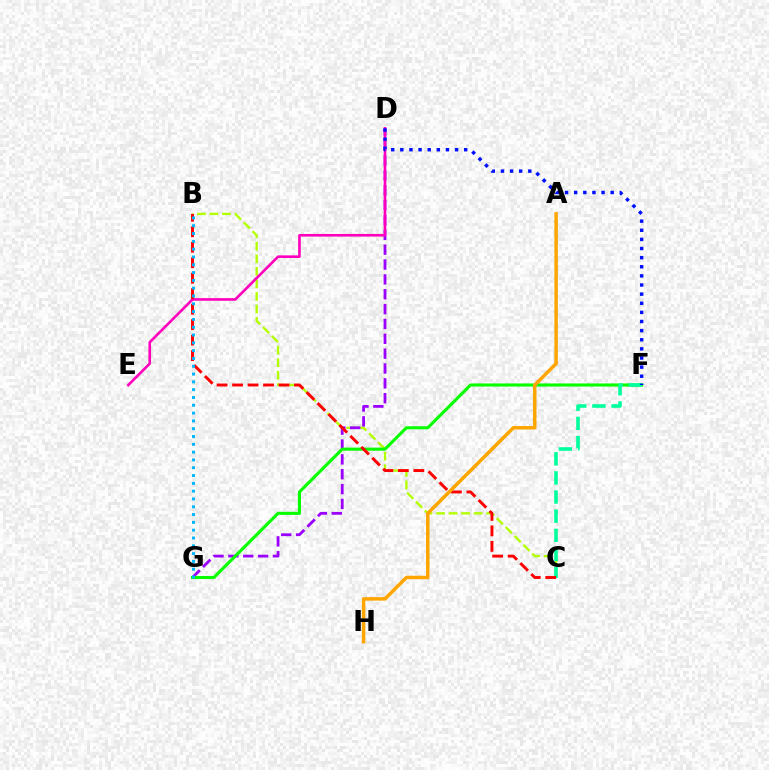{('B', 'C'): [{'color': '#b3ff00', 'line_style': 'dashed', 'thickness': 1.7}, {'color': '#ff0000', 'line_style': 'dashed', 'thickness': 2.1}], ('D', 'G'): [{'color': '#9b00ff', 'line_style': 'dashed', 'thickness': 2.02}], ('F', 'G'): [{'color': '#08ff00', 'line_style': 'solid', 'thickness': 2.23}], ('D', 'E'): [{'color': '#ff00bd', 'line_style': 'solid', 'thickness': 1.89}], ('C', 'F'): [{'color': '#00ff9d', 'line_style': 'dashed', 'thickness': 2.6}], ('B', 'G'): [{'color': '#00b5ff', 'line_style': 'dotted', 'thickness': 2.12}], ('D', 'F'): [{'color': '#0010ff', 'line_style': 'dotted', 'thickness': 2.48}], ('A', 'H'): [{'color': '#ffa500', 'line_style': 'solid', 'thickness': 2.51}]}